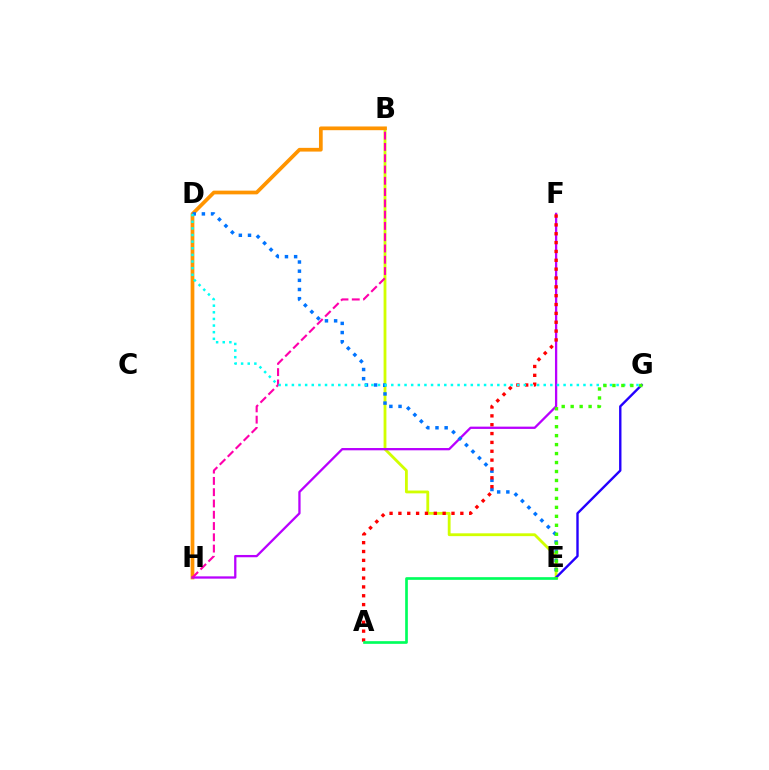{('B', 'E'): [{'color': '#d1ff00', 'line_style': 'solid', 'thickness': 2.03}], ('B', 'H'): [{'color': '#ff9400', 'line_style': 'solid', 'thickness': 2.68}, {'color': '#ff00ac', 'line_style': 'dashed', 'thickness': 1.53}], ('E', 'G'): [{'color': '#2500ff', 'line_style': 'solid', 'thickness': 1.72}, {'color': '#3dff00', 'line_style': 'dotted', 'thickness': 2.44}], ('F', 'H'): [{'color': '#b900ff', 'line_style': 'solid', 'thickness': 1.65}], ('D', 'E'): [{'color': '#0074ff', 'line_style': 'dotted', 'thickness': 2.49}], ('A', 'F'): [{'color': '#ff0000', 'line_style': 'dotted', 'thickness': 2.4}], ('D', 'G'): [{'color': '#00fff6', 'line_style': 'dotted', 'thickness': 1.8}], ('A', 'E'): [{'color': '#00ff5c', 'line_style': 'solid', 'thickness': 1.93}]}